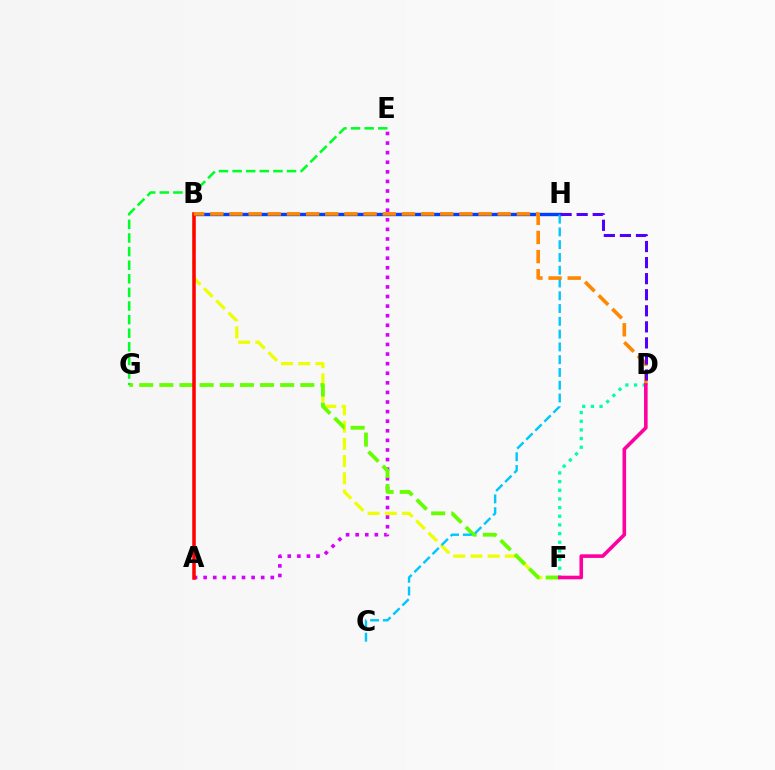{('B', 'F'): [{'color': '#eeff00', 'line_style': 'dashed', 'thickness': 2.34}], ('A', 'E'): [{'color': '#d600ff', 'line_style': 'dotted', 'thickness': 2.61}], ('B', 'H'): [{'color': '#003fff', 'line_style': 'solid', 'thickness': 2.43}], ('F', 'G'): [{'color': '#66ff00', 'line_style': 'dashed', 'thickness': 2.74}], ('C', 'H'): [{'color': '#00c7ff', 'line_style': 'dashed', 'thickness': 1.74}], ('E', 'G'): [{'color': '#00ff27', 'line_style': 'dashed', 'thickness': 1.85}], ('A', 'B'): [{'color': '#ff0000', 'line_style': 'solid', 'thickness': 2.53}], ('B', 'D'): [{'color': '#ff8800', 'line_style': 'dashed', 'thickness': 2.6}], ('D', 'F'): [{'color': '#00ffaf', 'line_style': 'dotted', 'thickness': 2.35}, {'color': '#ff00a0', 'line_style': 'solid', 'thickness': 2.59}], ('D', 'H'): [{'color': '#4f00ff', 'line_style': 'dashed', 'thickness': 2.18}]}